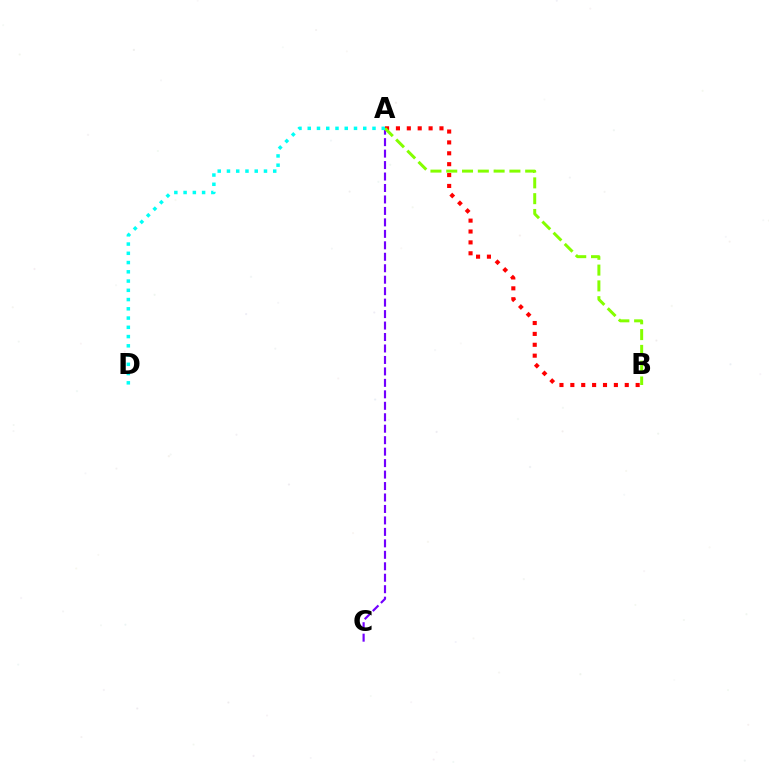{('A', 'B'): [{'color': '#ff0000', 'line_style': 'dotted', 'thickness': 2.96}, {'color': '#84ff00', 'line_style': 'dashed', 'thickness': 2.15}], ('A', 'C'): [{'color': '#7200ff', 'line_style': 'dashed', 'thickness': 1.56}], ('A', 'D'): [{'color': '#00fff6', 'line_style': 'dotted', 'thickness': 2.51}]}